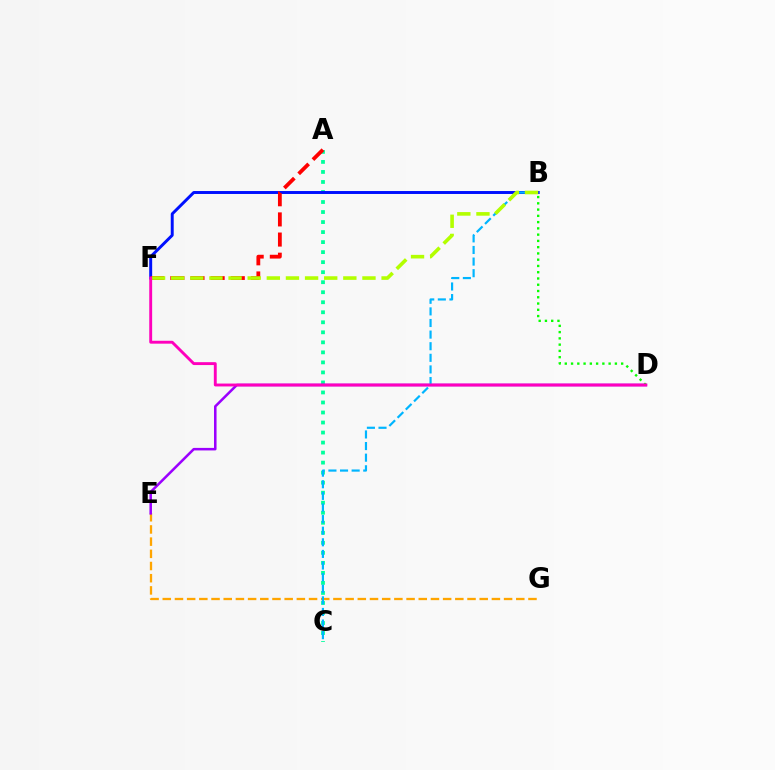{('E', 'G'): [{'color': '#ffa500', 'line_style': 'dashed', 'thickness': 1.66}], ('A', 'C'): [{'color': '#00ff9d', 'line_style': 'dotted', 'thickness': 2.72}], ('B', 'F'): [{'color': '#0010ff', 'line_style': 'solid', 'thickness': 2.12}, {'color': '#b3ff00', 'line_style': 'dashed', 'thickness': 2.6}], ('D', 'E'): [{'color': '#9b00ff', 'line_style': 'solid', 'thickness': 1.83}], ('A', 'F'): [{'color': '#ff0000', 'line_style': 'dashed', 'thickness': 2.74}], ('B', 'C'): [{'color': '#00b5ff', 'line_style': 'dashed', 'thickness': 1.58}], ('B', 'D'): [{'color': '#08ff00', 'line_style': 'dotted', 'thickness': 1.7}], ('D', 'F'): [{'color': '#ff00bd', 'line_style': 'solid', 'thickness': 2.08}]}